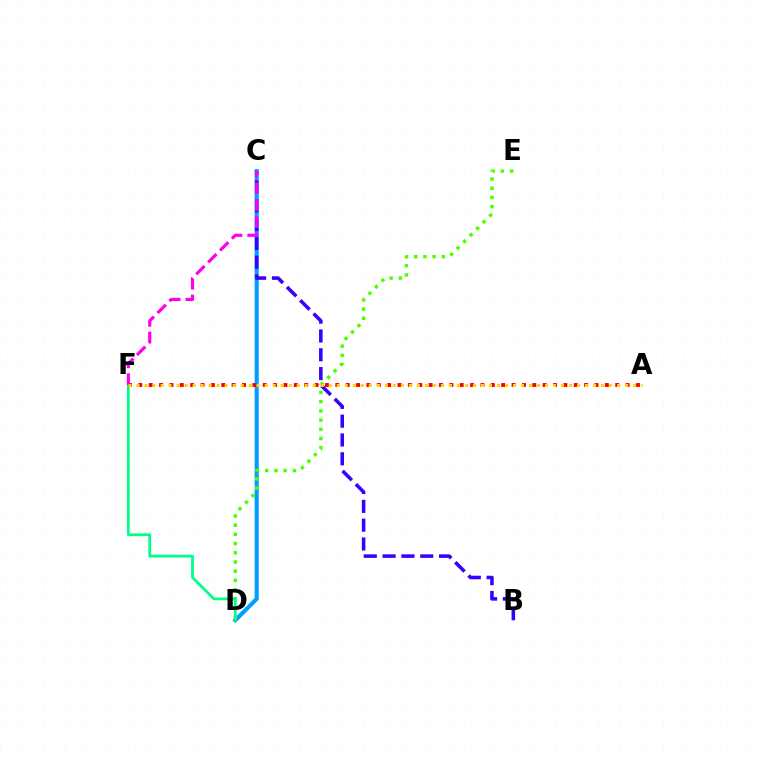{('C', 'D'): [{'color': '#009eff', 'line_style': 'solid', 'thickness': 2.94}], ('A', 'F'): [{'color': '#ff0000', 'line_style': 'dotted', 'thickness': 2.82}, {'color': '#ffd500', 'line_style': 'dotted', 'thickness': 2.18}], ('B', 'C'): [{'color': '#3700ff', 'line_style': 'dashed', 'thickness': 2.56}], ('D', 'E'): [{'color': '#4fff00', 'line_style': 'dotted', 'thickness': 2.5}], ('D', 'F'): [{'color': '#00ff86', 'line_style': 'solid', 'thickness': 2.0}], ('C', 'F'): [{'color': '#ff00ed', 'line_style': 'dashed', 'thickness': 2.28}]}